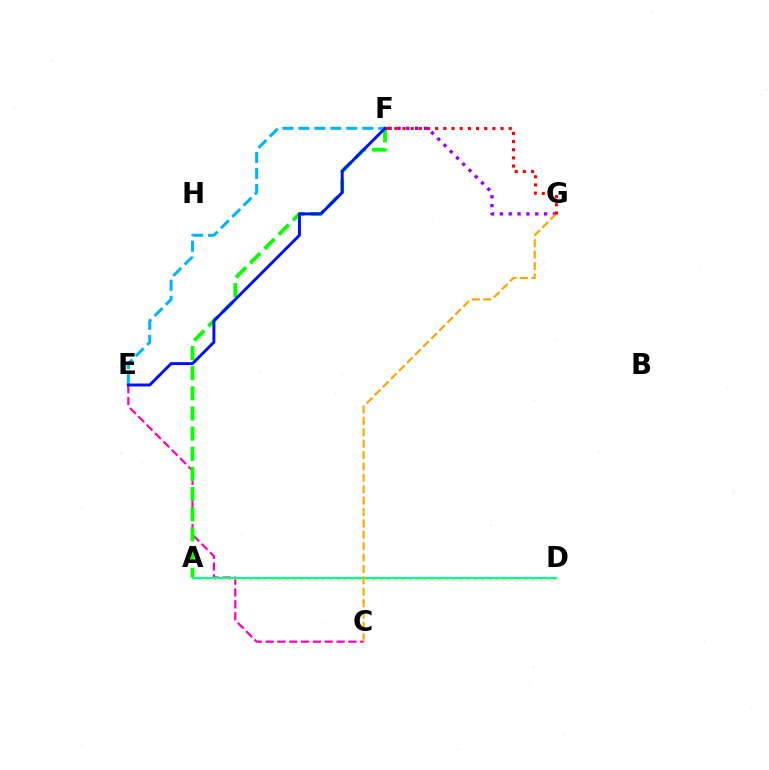{('C', 'E'): [{'color': '#ff00bd', 'line_style': 'dashed', 'thickness': 1.61}], ('A', 'D'): [{'color': '#b3ff00', 'line_style': 'dotted', 'thickness': 1.97}, {'color': '#00ff9d', 'line_style': 'solid', 'thickness': 1.56}], ('A', 'F'): [{'color': '#08ff00', 'line_style': 'dashed', 'thickness': 2.74}], ('F', 'G'): [{'color': '#9b00ff', 'line_style': 'dotted', 'thickness': 2.4}, {'color': '#ff0000', 'line_style': 'dotted', 'thickness': 2.22}], ('E', 'F'): [{'color': '#00b5ff', 'line_style': 'dashed', 'thickness': 2.17}, {'color': '#0010ff', 'line_style': 'solid', 'thickness': 2.11}], ('C', 'G'): [{'color': '#ffa500', 'line_style': 'dashed', 'thickness': 1.55}]}